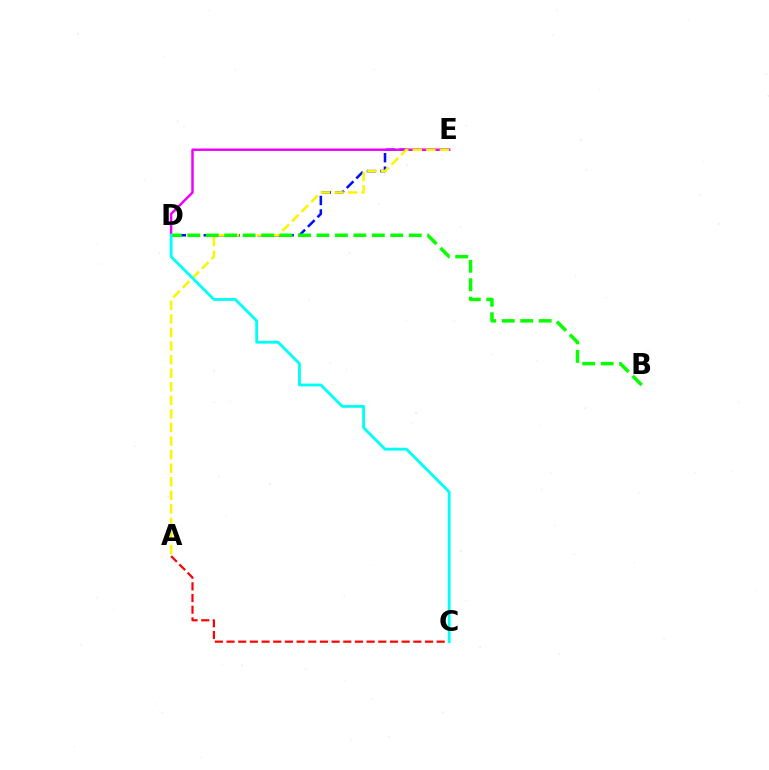{('D', 'E'): [{'color': '#0010ff', 'line_style': 'dashed', 'thickness': 1.83}, {'color': '#ee00ff', 'line_style': 'solid', 'thickness': 1.77}], ('A', 'E'): [{'color': '#fcf500', 'line_style': 'dashed', 'thickness': 1.84}], ('A', 'C'): [{'color': '#ff0000', 'line_style': 'dashed', 'thickness': 1.59}], ('B', 'D'): [{'color': '#08ff00', 'line_style': 'dashed', 'thickness': 2.51}], ('C', 'D'): [{'color': '#00fff6', 'line_style': 'solid', 'thickness': 2.04}]}